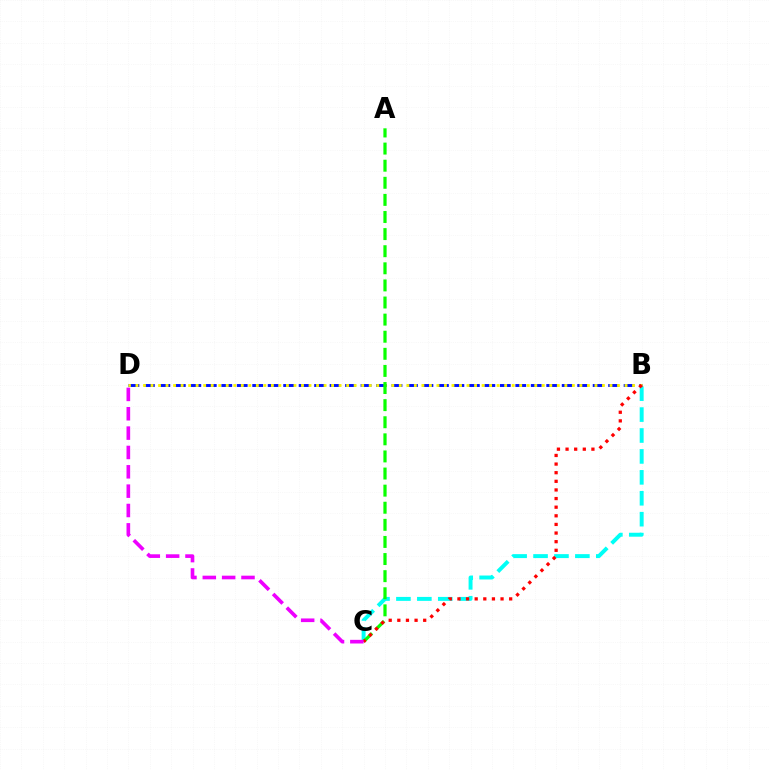{('B', 'C'): [{'color': '#00fff6', 'line_style': 'dashed', 'thickness': 2.84}, {'color': '#ff0000', 'line_style': 'dotted', 'thickness': 2.34}], ('B', 'D'): [{'color': '#0010ff', 'line_style': 'dashed', 'thickness': 2.1}, {'color': '#fcf500', 'line_style': 'dotted', 'thickness': 2.04}], ('A', 'C'): [{'color': '#08ff00', 'line_style': 'dashed', 'thickness': 2.32}], ('C', 'D'): [{'color': '#ee00ff', 'line_style': 'dashed', 'thickness': 2.63}]}